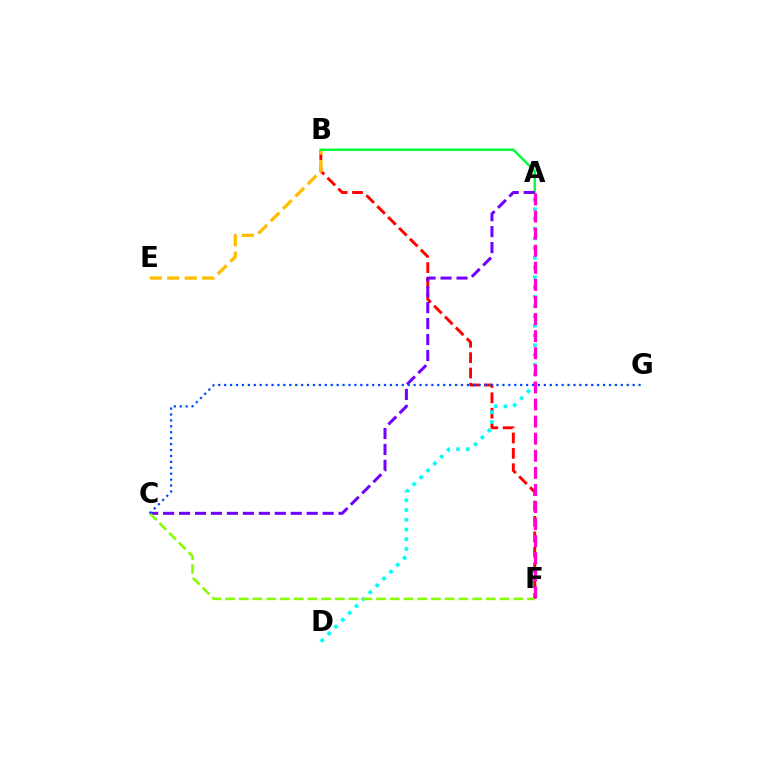{('B', 'F'): [{'color': '#ff0000', 'line_style': 'dashed', 'thickness': 2.09}], ('B', 'E'): [{'color': '#ffbd00', 'line_style': 'dashed', 'thickness': 2.37}], ('A', 'D'): [{'color': '#00fff6', 'line_style': 'dotted', 'thickness': 2.64}], ('A', 'B'): [{'color': '#00ff39', 'line_style': 'solid', 'thickness': 1.78}], ('A', 'C'): [{'color': '#7200ff', 'line_style': 'dashed', 'thickness': 2.17}], ('C', 'F'): [{'color': '#84ff00', 'line_style': 'dashed', 'thickness': 1.86}], ('C', 'G'): [{'color': '#004bff', 'line_style': 'dotted', 'thickness': 1.61}], ('A', 'F'): [{'color': '#ff00cf', 'line_style': 'dashed', 'thickness': 2.32}]}